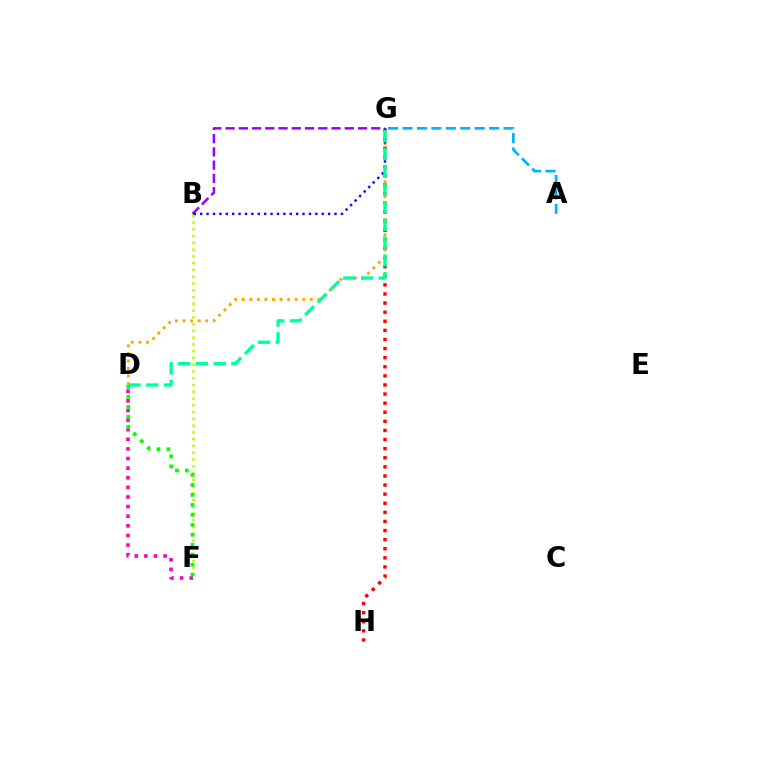{('A', 'G'): [{'color': '#00b5ff', 'line_style': 'dashed', 'thickness': 1.96}], ('B', 'F'): [{'color': '#b3ff00', 'line_style': 'dotted', 'thickness': 1.84}], ('D', 'F'): [{'color': '#ff00bd', 'line_style': 'dotted', 'thickness': 2.61}, {'color': '#08ff00', 'line_style': 'dotted', 'thickness': 2.71}], ('G', 'H'): [{'color': '#ff0000', 'line_style': 'dotted', 'thickness': 2.47}], ('D', 'G'): [{'color': '#ffa500', 'line_style': 'dotted', 'thickness': 2.05}, {'color': '#00ff9d', 'line_style': 'dashed', 'thickness': 2.41}], ('B', 'G'): [{'color': '#9b00ff', 'line_style': 'dashed', 'thickness': 1.8}, {'color': '#0010ff', 'line_style': 'dotted', 'thickness': 1.74}]}